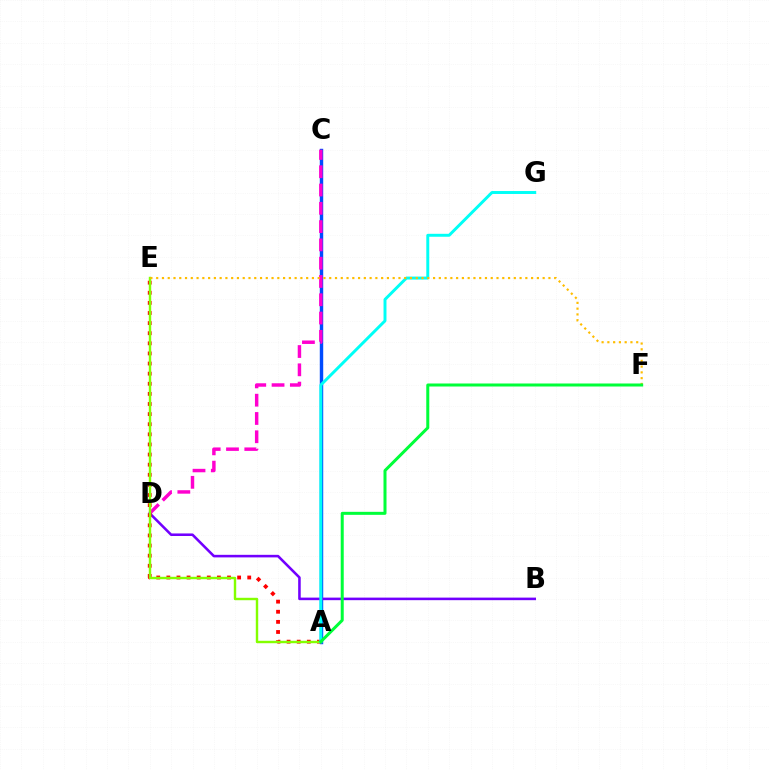{('A', 'C'): [{'color': '#004bff', 'line_style': 'solid', 'thickness': 2.47}], ('C', 'D'): [{'color': '#ff00cf', 'line_style': 'dashed', 'thickness': 2.48}], ('B', 'D'): [{'color': '#7200ff', 'line_style': 'solid', 'thickness': 1.85}], ('A', 'E'): [{'color': '#ff0000', 'line_style': 'dotted', 'thickness': 2.75}, {'color': '#84ff00', 'line_style': 'solid', 'thickness': 1.74}], ('A', 'G'): [{'color': '#00fff6', 'line_style': 'solid', 'thickness': 2.12}], ('E', 'F'): [{'color': '#ffbd00', 'line_style': 'dotted', 'thickness': 1.57}], ('A', 'F'): [{'color': '#00ff39', 'line_style': 'solid', 'thickness': 2.17}]}